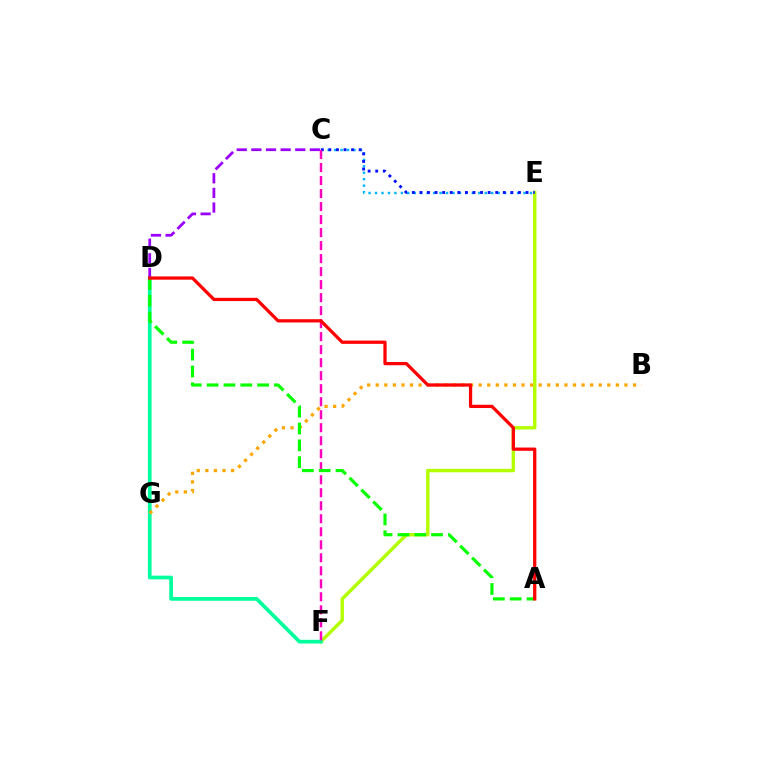{('E', 'F'): [{'color': '#b3ff00', 'line_style': 'solid', 'thickness': 2.46}], ('C', 'E'): [{'color': '#00b5ff', 'line_style': 'dotted', 'thickness': 1.75}, {'color': '#0010ff', 'line_style': 'dotted', 'thickness': 2.06}], ('D', 'F'): [{'color': '#00ff9d', 'line_style': 'solid', 'thickness': 2.68}], ('B', 'G'): [{'color': '#ffa500', 'line_style': 'dotted', 'thickness': 2.33}], ('C', 'D'): [{'color': '#9b00ff', 'line_style': 'dashed', 'thickness': 1.99}], ('C', 'F'): [{'color': '#ff00bd', 'line_style': 'dashed', 'thickness': 1.77}], ('A', 'D'): [{'color': '#08ff00', 'line_style': 'dashed', 'thickness': 2.29}, {'color': '#ff0000', 'line_style': 'solid', 'thickness': 2.35}]}